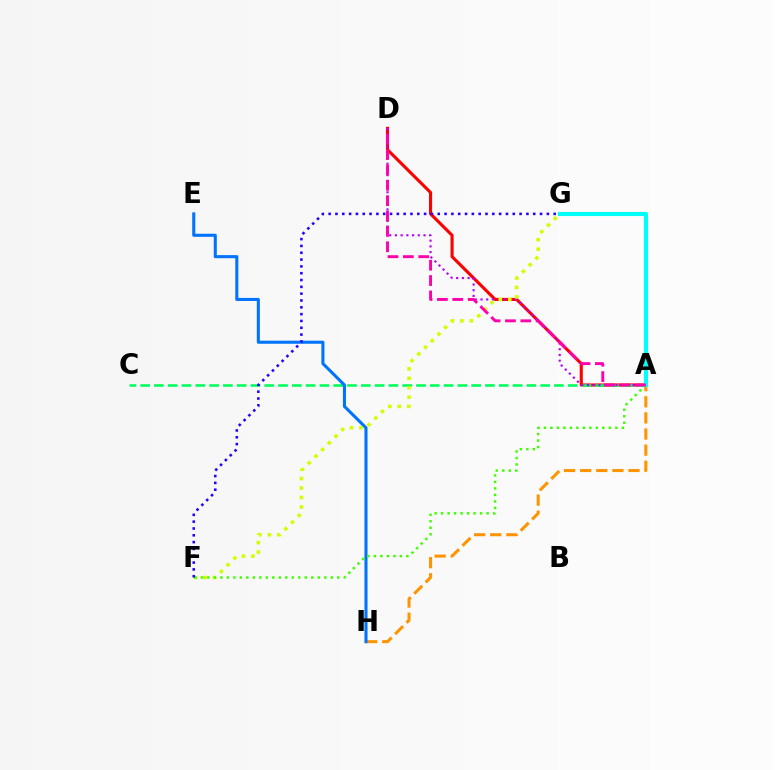{('A', 'H'): [{'color': '#ff9400', 'line_style': 'dashed', 'thickness': 2.19}], ('A', 'D'): [{'color': '#ff0000', 'line_style': 'solid', 'thickness': 2.23}, {'color': '#b900ff', 'line_style': 'dotted', 'thickness': 1.55}, {'color': '#ff00ac', 'line_style': 'dashed', 'thickness': 2.09}], ('A', 'C'): [{'color': '#00ff5c', 'line_style': 'dashed', 'thickness': 1.87}], ('E', 'H'): [{'color': '#0074ff', 'line_style': 'solid', 'thickness': 2.21}], ('F', 'G'): [{'color': '#d1ff00', 'line_style': 'dotted', 'thickness': 2.57}, {'color': '#2500ff', 'line_style': 'dotted', 'thickness': 1.85}], ('A', 'F'): [{'color': '#3dff00', 'line_style': 'dotted', 'thickness': 1.76}], ('A', 'G'): [{'color': '#00fff6', 'line_style': 'solid', 'thickness': 2.97}]}